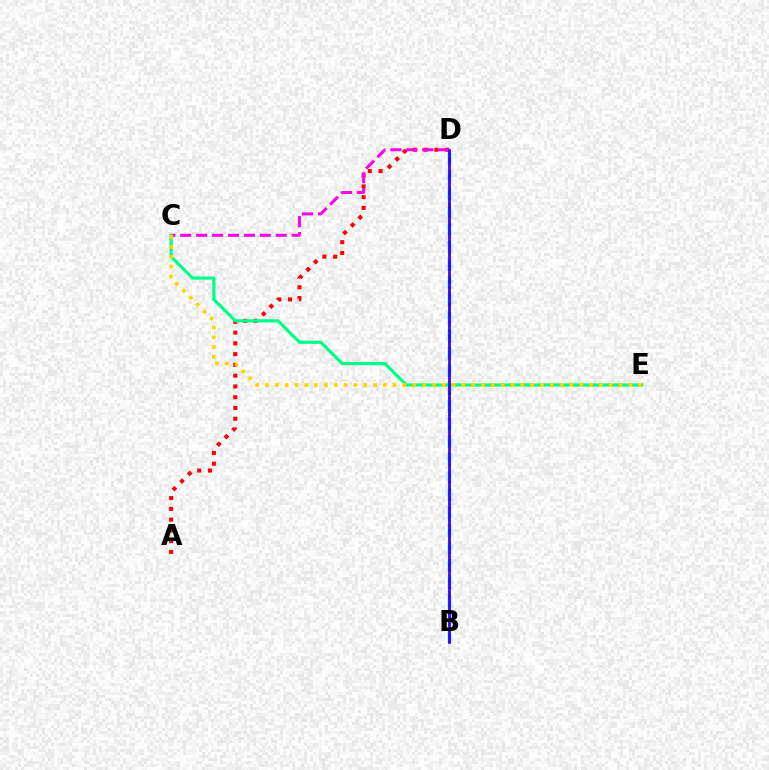{('A', 'D'): [{'color': '#ff0000', 'line_style': 'dotted', 'thickness': 2.93}], ('B', 'D'): [{'color': '#009eff', 'line_style': 'dashed', 'thickness': 2.4}, {'color': '#4fff00', 'line_style': 'dotted', 'thickness': 2.2}, {'color': '#3700ff', 'line_style': 'solid', 'thickness': 1.94}], ('C', 'D'): [{'color': '#ff00ed', 'line_style': 'dashed', 'thickness': 2.16}], ('C', 'E'): [{'color': '#00ff86', 'line_style': 'solid', 'thickness': 2.3}, {'color': '#ffd500', 'line_style': 'dotted', 'thickness': 2.67}]}